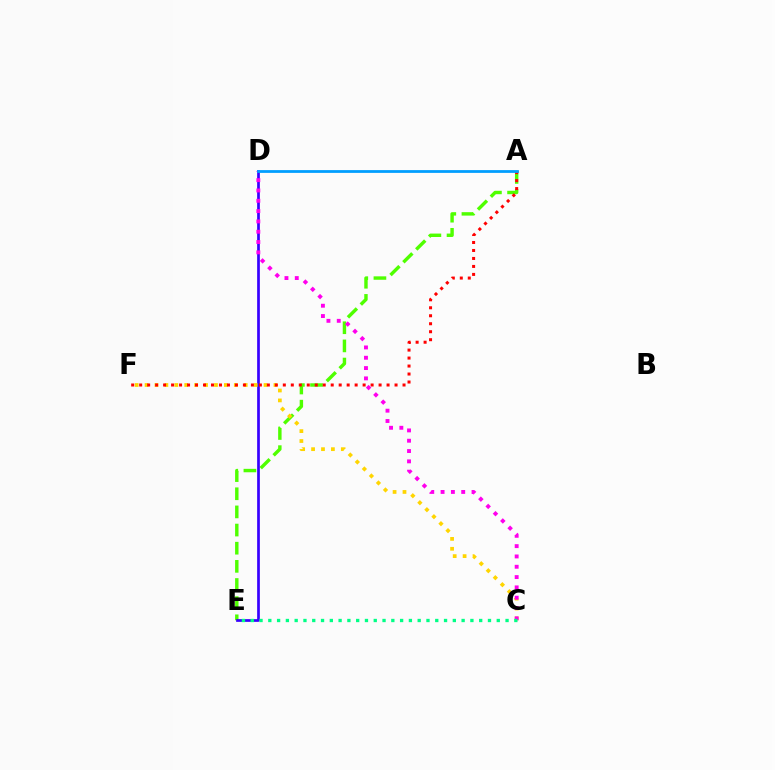{('A', 'E'): [{'color': '#4fff00', 'line_style': 'dashed', 'thickness': 2.47}], ('D', 'E'): [{'color': '#3700ff', 'line_style': 'solid', 'thickness': 1.95}], ('C', 'F'): [{'color': '#ffd500', 'line_style': 'dotted', 'thickness': 2.69}], ('A', 'F'): [{'color': '#ff0000', 'line_style': 'dotted', 'thickness': 2.17}], ('C', 'D'): [{'color': '#ff00ed', 'line_style': 'dotted', 'thickness': 2.8}], ('A', 'D'): [{'color': '#009eff', 'line_style': 'solid', 'thickness': 2.0}], ('C', 'E'): [{'color': '#00ff86', 'line_style': 'dotted', 'thickness': 2.39}]}